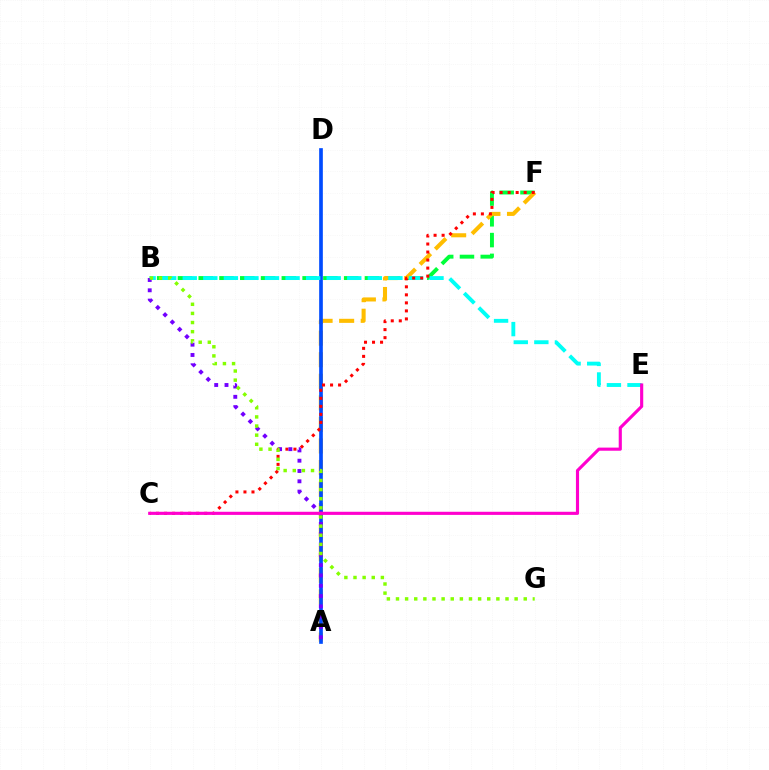{('B', 'F'): [{'color': '#00ff39', 'line_style': 'dashed', 'thickness': 2.82}], ('A', 'F'): [{'color': '#ffbd00', 'line_style': 'dashed', 'thickness': 2.93}], ('A', 'D'): [{'color': '#004bff', 'line_style': 'solid', 'thickness': 2.65}], ('B', 'E'): [{'color': '#00fff6', 'line_style': 'dashed', 'thickness': 2.79}], ('C', 'F'): [{'color': '#ff0000', 'line_style': 'dotted', 'thickness': 2.18}], ('A', 'B'): [{'color': '#7200ff', 'line_style': 'dotted', 'thickness': 2.8}], ('C', 'E'): [{'color': '#ff00cf', 'line_style': 'solid', 'thickness': 2.25}], ('B', 'G'): [{'color': '#84ff00', 'line_style': 'dotted', 'thickness': 2.48}]}